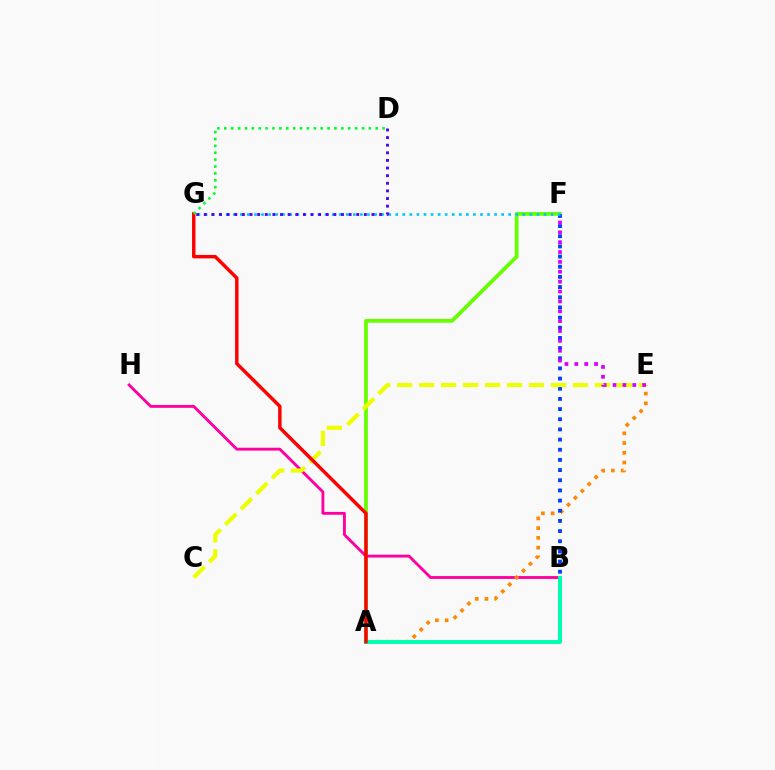{('A', 'F'): [{'color': '#66ff00', 'line_style': 'solid', 'thickness': 2.7}], ('B', 'H'): [{'color': '#ff00a0', 'line_style': 'solid', 'thickness': 2.06}], ('A', 'E'): [{'color': '#ff8800', 'line_style': 'dotted', 'thickness': 2.65}], ('B', 'F'): [{'color': '#003fff', 'line_style': 'dotted', 'thickness': 2.76}], ('A', 'B'): [{'color': '#00ffaf', 'line_style': 'solid', 'thickness': 2.89}], ('C', 'E'): [{'color': '#eeff00', 'line_style': 'dashed', 'thickness': 2.99}], ('E', 'F'): [{'color': '#d600ff', 'line_style': 'dotted', 'thickness': 2.68}], ('F', 'G'): [{'color': '#00c7ff', 'line_style': 'dotted', 'thickness': 1.92}], ('A', 'G'): [{'color': '#ff0000', 'line_style': 'solid', 'thickness': 2.48}], ('D', 'G'): [{'color': '#4f00ff', 'line_style': 'dotted', 'thickness': 2.07}, {'color': '#00ff27', 'line_style': 'dotted', 'thickness': 1.87}]}